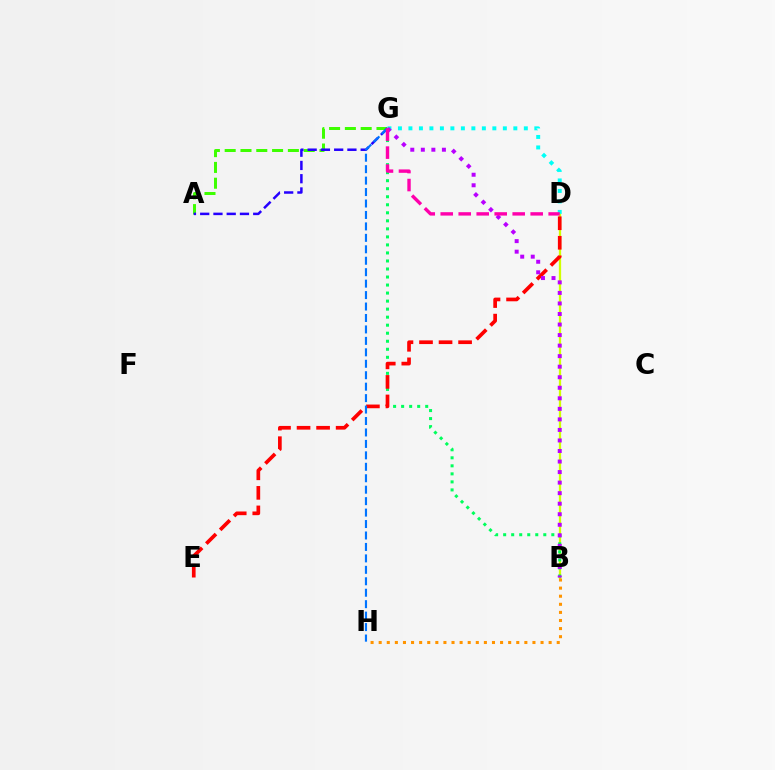{('A', 'G'): [{'color': '#3dff00', 'line_style': 'dashed', 'thickness': 2.15}, {'color': '#2500ff', 'line_style': 'dashed', 'thickness': 1.8}], ('B', 'D'): [{'color': '#d1ff00', 'line_style': 'solid', 'thickness': 1.64}], ('B', 'G'): [{'color': '#00ff5c', 'line_style': 'dotted', 'thickness': 2.18}, {'color': '#b900ff', 'line_style': 'dotted', 'thickness': 2.86}], ('D', 'E'): [{'color': '#ff0000', 'line_style': 'dashed', 'thickness': 2.66}], ('G', 'H'): [{'color': '#0074ff', 'line_style': 'dashed', 'thickness': 1.56}], ('D', 'G'): [{'color': '#00fff6', 'line_style': 'dotted', 'thickness': 2.85}, {'color': '#ff00ac', 'line_style': 'dashed', 'thickness': 2.44}], ('B', 'H'): [{'color': '#ff9400', 'line_style': 'dotted', 'thickness': 2.2}]}